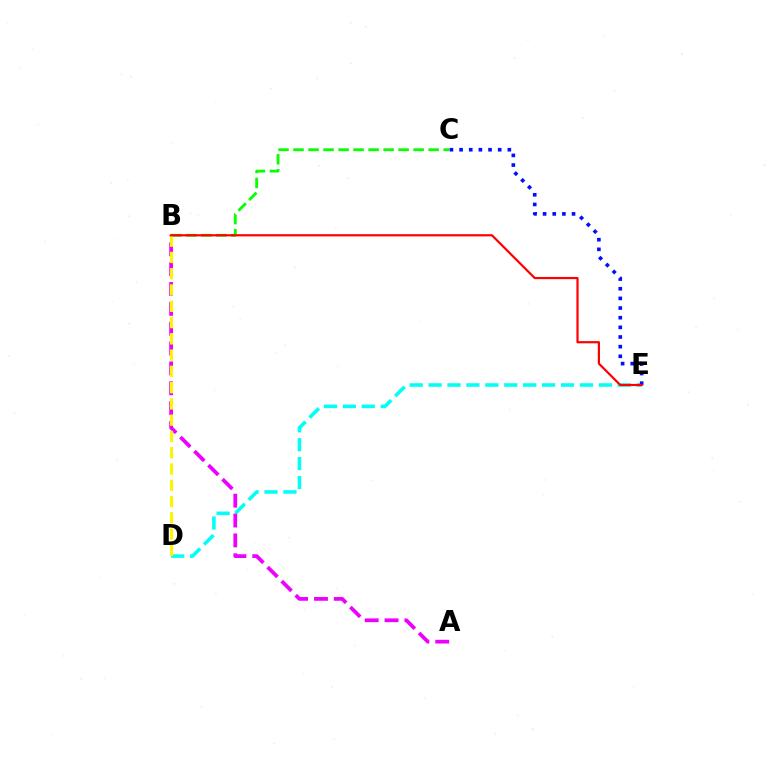{('D', 'E'): [{'color': '#00fff6', 'line_style': 'dashed', 'thickness': 2.57}], ('B', 'C'): [{'color': '#08ff00', 'line_style': 'dashed', 'thickness': 2.04}], ('A', 'B'): [{'color': '#ee00ff', 'line_style': 'dashed', 'thickness': 2.7}], ('B', 'D'): [{'color': '#fcf500', 'line_style': 'dashed', 'thickness': 2.21}], ('C', 'E'): [{'color': '#0010ff', 'line_style': 'dotted', 'thickness': 2.62}], ('B', 'E'): [{'color': '#ff0000', 'line_style': 'solid', 'thickness': 1.59}]}